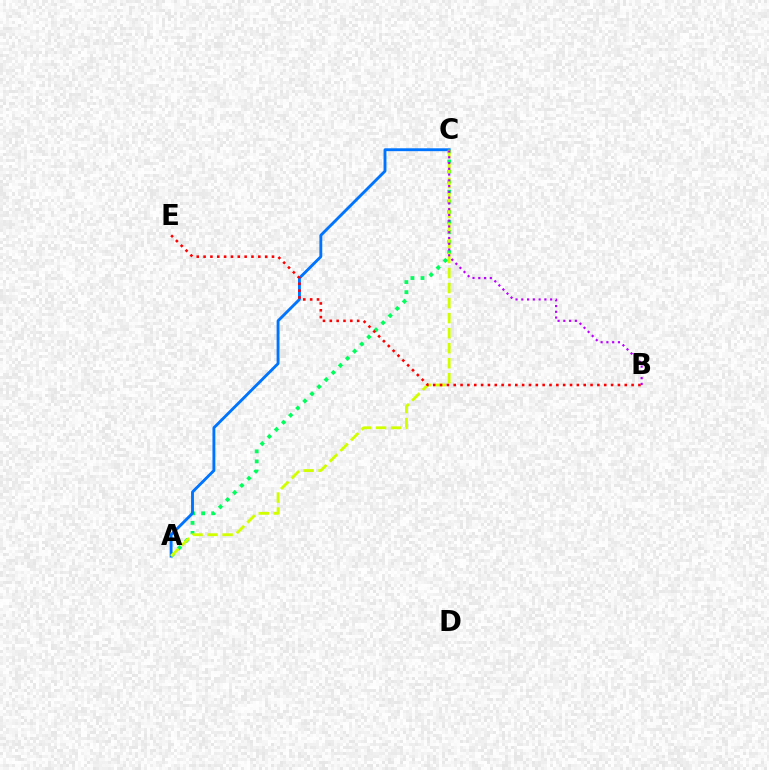{('A', 'C'): [{'color': '#00ff5c', 'line_style': 'dotted', 'thickness': 2.73}, {'color': '#0074ff', 'line_style': 'solid', 'thickness': 2.07}, {'color': '#d1ff00', 'line_style': 'dashed', 'thickness': 2.04}], ('B', 'E'): [{'color': '#ff0000', 'line_style': 'dotted', 'thickness': 1.86}], ('B', 'C'): [{'color': '#b900ff', 'line_style': 'dotted', 'thickness': 1.57}]}